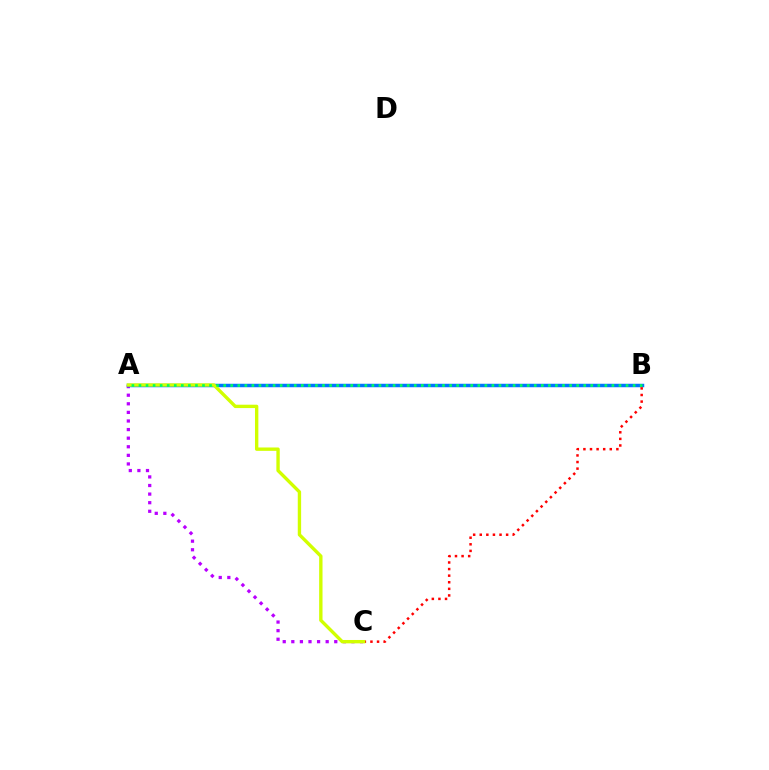{('A', 'C'): [{'color': '#b900ff', 'line_style': 'dotted', 'thickness': 2.33}, {'color': '#d1ff00', 'line_style': 'solid', 'thickness': 2.43}], ('A', 'B'): [{'color': '#0074ff', 'line_style': 'solid', 'thickness': 2.5}, {'color': '#00ff5c', 'line_style': 'dotted', 'thickness': 1.92}], ('B', 'C'): [{'color': '#ff0000', 'line_style': 'dotted', 'thickness': 1.79}]}